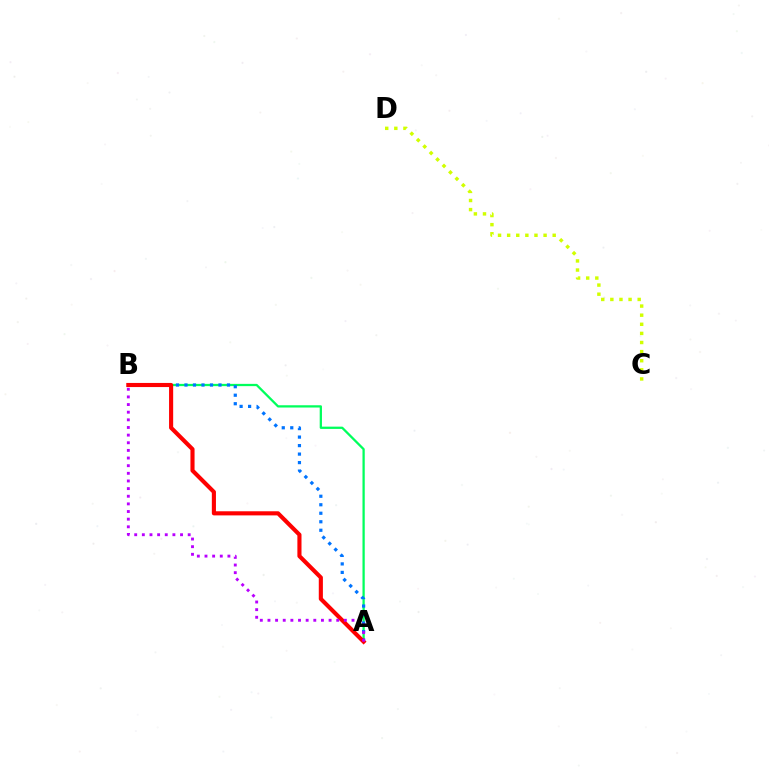{('A', 'B'): [{'color': '#00ff5c', 'line_style': 'solid', 'thickness': 1.64}, {'color': '#0074ff', 'line_style': 'dotted', 'thickness': 2.31}, {'color': '#ff0000', 'line_style': 'solid', 'thickness': 2.96}, {'color': '#b900ff', 'line_style': 'dotted', 'thickness': 2.08}], ('C', 'D'): [{'color': '#d1ff00', 'line_style': 'dotted', 'thickness': 2.47}]}